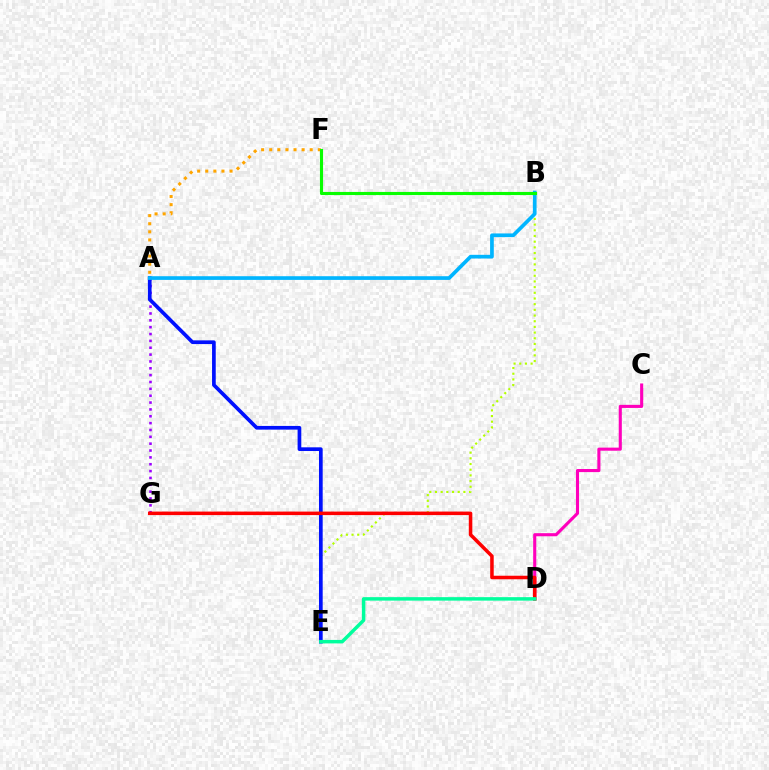{('C', 'D'): [{'color': '#ff00bd', 'line_style': 'solid', 'thickness': 2.23}], ('A', 'G'): [{'color': '#9b00ff', 'line_style': 'dotted', 'thickness': 1.86}], ('B', 'E'): [{'color': '#b3ff00', 'line_style': 'dotted', 'thickness': 1.54}], ('A', 'E'): [{'color': '#0010ff', 'line_style': 'solid', 'thickness': 2.66}], ('D', 'G'): [{'color': '#ff0000', 'line_style': 'solid', 'thickness': 2.54}], ('A', 'F'): [{'color': '#ffa500', 'line_style': 'dotted', 'thickness': 2.2}], ('A', 'B'): [{'color': '#00b5ff', 'line_style': 'solid', 'thickness': 2.66}], ('B', 'F'): [{'color': '#08ff00', 'line_style': 'solid', 'thickness': 2.25}], ('D', 'E'): [{'color': '#00ff9d', 'line_style': 'solid', 'thickness': 2.5}]}